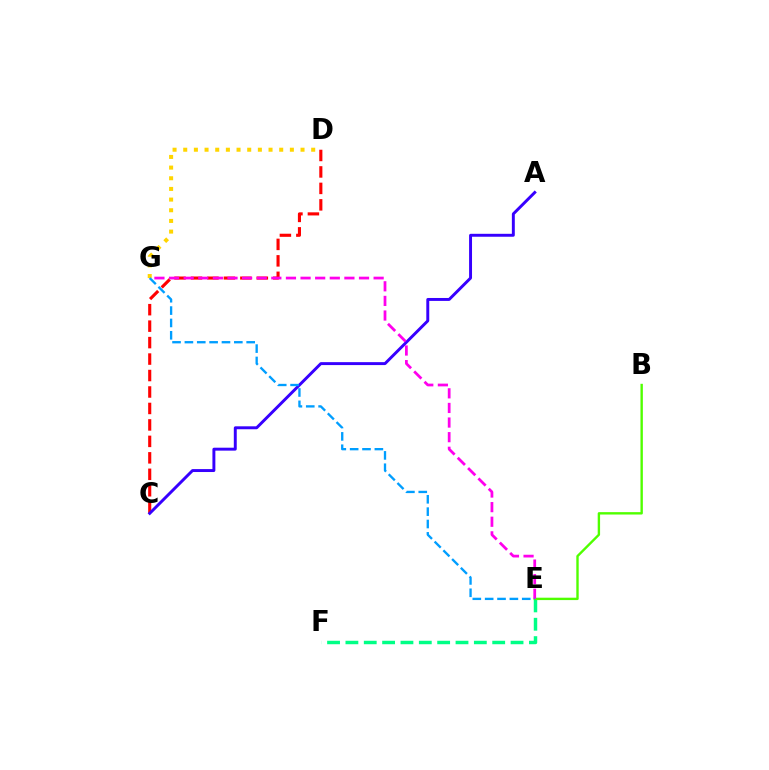{('E', 'F'): [{'color': '#00ff86', 'line_style': 'dashed', 'thickness': 2.49}], ('B', 'E'): [{'color': '#4fff00', 'line_style': 'solid', 'thickness': 1.72}], ('C', 'D'): [{'color': '#ff0000', 'line_style': 'dashed', 'thickness': 2.24}], ('A', 'C'): [{'color': '#3700ff', 'line_style': 'solid', 'thickness': 2.11}], ('E', 'G'): [{'color': '#ff00ed', 'line_style': 'dashed', 'thickness': 1.99}, {'color': '#009eff', 'line_style': 'dashed', 'thickness': 1.68}], ('D', 'G'): [{'color': '#ffd500', 'line_style': 'dotted', 'thickness': 2.9}]}